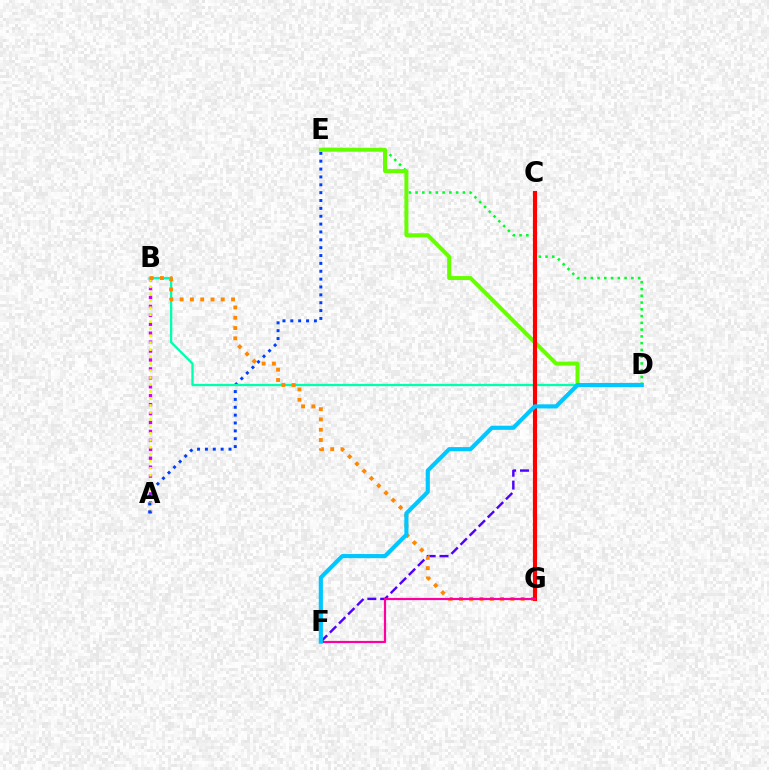{('D', 'E'): [{'color': '#00ff27', 'line_style': 'dotted', 'thickness': 1.84}, {'color': '#66ff00', 'line_style': 'solid', 'thickness': 2.87}], ('C', 'F'): [{'color': '#4f00ff', 'line_style': 'dashed', 'thickness': 1.74}], ('A', 'B'): [{'color': '#d600ff', 'line_style': 'dotted', 'thickness': 2.43}, {'color': '#eeff00', 'line_style': 'dotted', 'thickness': 1.9}], ('A', 'E'): [{'color': '#003fff', 'line_style': 'dotted', 'thickness': 2.14}], ('B', 'D'): [{'color': '#00ffaf', 'line_style': 'solid', 'thickness': 1.66}], ('B', 'G'): [{'color': '#ff8800', 'line_style': 'dotted', 'thickness': 2.79}], ('C', 'G'): [{'color': '#ff0000', 'line_style': 'solid', 'thickness': 2.99}], ('F', 'G'): [{'color': '#ff00a0', 'line_style': 'solid', 'thickness': 1.59}], ('D', 'F'): [{'color': '#00c7ff', 'line_style': 'solid', 'thickness': 2.98}]}